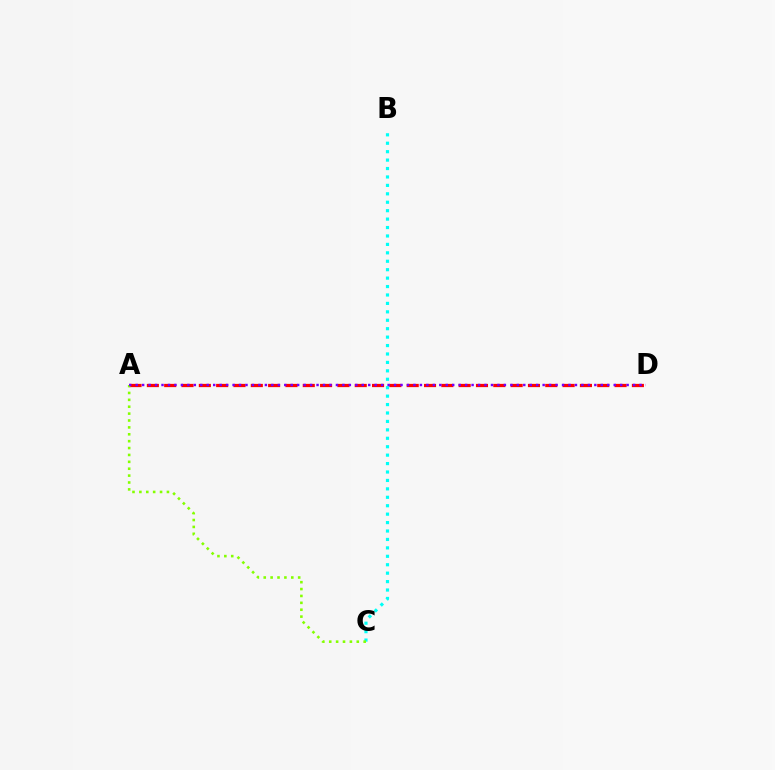{('B', 'C'): [{'color': '#00fff6', 'line_style': 'dotted', 'thickness': 2.29}], ('A', 'D'): [{'color': '#ff0000', 'line_style': 'dashed', 'thickness': 2.35}, {'color': '#7200ff', 'line_style': 'dotted', 'thickness': 1.76}], ('A', 'C'): [{'color': '#84ff00', 'line_style': 'dotted', 'thickness': 1.87}]}